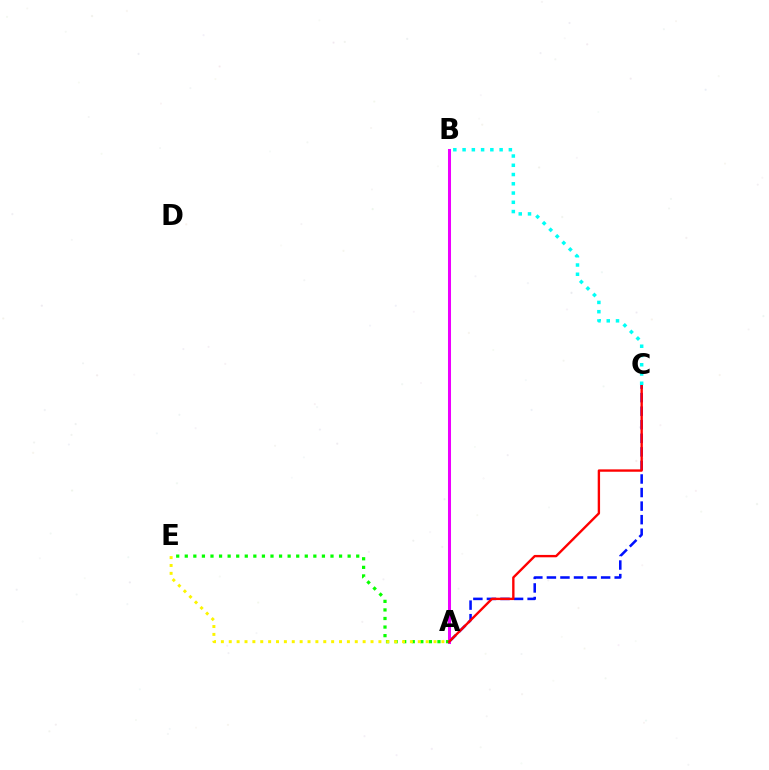{('A', 'C'): [{'color': '#0010ff', 'line_style': 'dashed', 'thickness': 1.84}, {'color': '#ff0000', 'line_style': 'solid', 'thickness': 1.71}], ('A', 'B'): [{'color': '#ee00ff', 'line_style': 'solid', 'thickness': 2.18}], ('A', 'E'): [{'color': '#08ff00', 'line_style': 'dotted', 'thickness': 2.33}, {'color': '#fcf500', 'line_style': 'dotted', 'thickness': 2.14}], ('B', 'C'): [{'color': '#00fff6', 'line_style': 'dotted', 'thickness': 2.51}]}